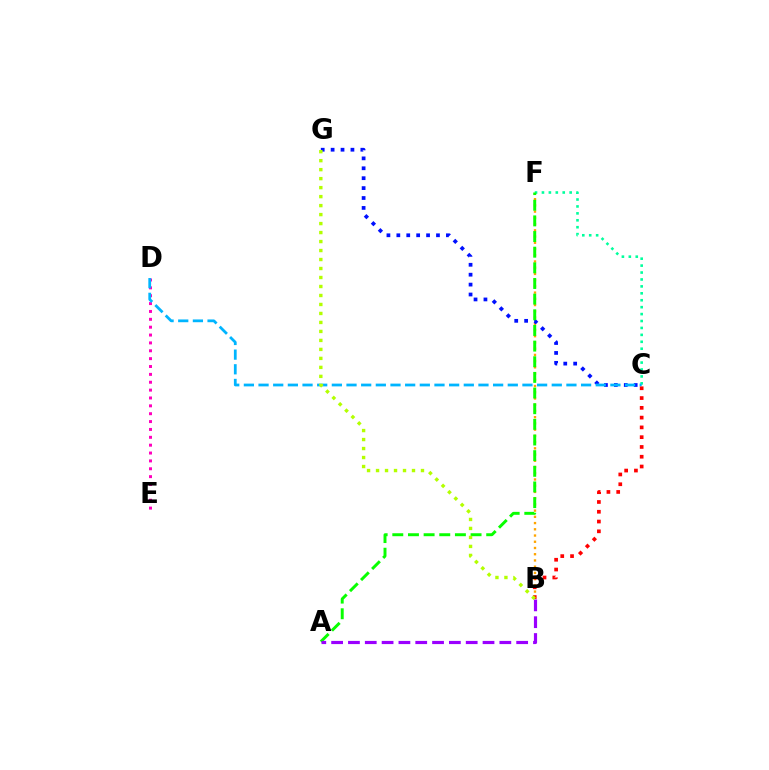{('B', 'F'): [{'color': '#ffa500', 'line_style': 'dotted', 'thickness': 1.69}], ('C', 'G'): [{'color': '#0010ff', 'line_style': 'dotted', 'thickness': 2.69}], ('C', 'F'): [{'color': '#00ff9d', 'line_style': 'dotted', 'thickness': 1.88}], ('D', 'E'): [{'color': '#ff00bd', 'line_style': 'dotted', 'thickness': 2.14}], ('C', 'D'): [{'color': '#00b5ff', 'line_style': 'dashed', 'thickness': 1.99}], ('B', 'C'): [{'color': '#ff0000', 'line_style': 'dotted', 'thickness': 2.66}], ('A', 'F'): [{'color': '#08ff00', 'line_style': 'dashed', 'thickness': 2.13}], ('A', 'B'): [{'color': '#9b00ff', 'line_style': 'dashed', 'thickness': 2.29}], ('B', 'G'): [{'color': '#b3ff00', 'line_style': 'dotted', 'thickness': 2.44}]}